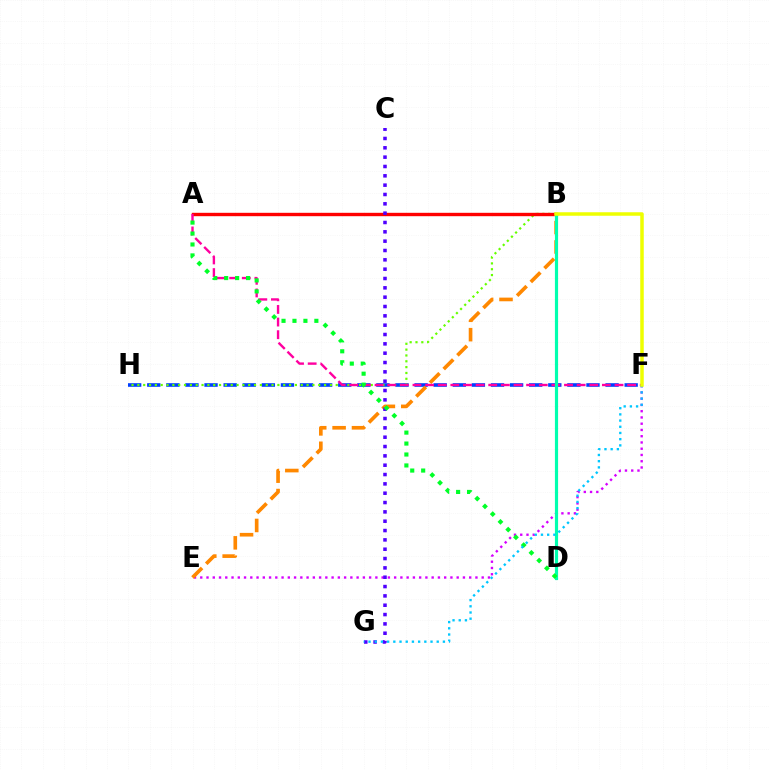{('E', 'F'): [{'color': '#d600ff', 'line_style': 'dotted', 'thickness': 1.7}], ('F', 'H'): [{'color': '#003fff', 'line_style': 'dashed', 'thickness': 2.59}], ('B', 'E'): [{'color': '#ff8800', 'line_style': 'dashed', 'thickness': 2.63}], ('B', 'H'): [{'color': '#66ff00', 'line_style': 'dotted', 'thickness': 1.59}], ('A', 'B'): [{'color': '#ff0000', 'line_style': 'solid', 'thickness': 2.44}], ('A', 'F'): [{'color': '#ff00a0', 'line_style': 'dashed', 'thickness': 1.72}], ('C', 'G'): [{'color': '#4f00ff', 'line_style': 'dotted', 'thickness': 2.54}], ('B', 'D'): [{'color': '#00ffaf', 'line_style': 'solid', 'thickness': 2.29}], ('A', 'D'): [{'color': '#00ff27', 'line_style': 'dotted', 'thickness': 2.97}], ('F', 'G'): [{'color': '#00c7ff', 'line_style': 'dotted', 'thickness': 1.68}], ('B', 'F'): [{'color': '#eeff00', 'line_style': 'solid', 'thickness': 2.53}]}